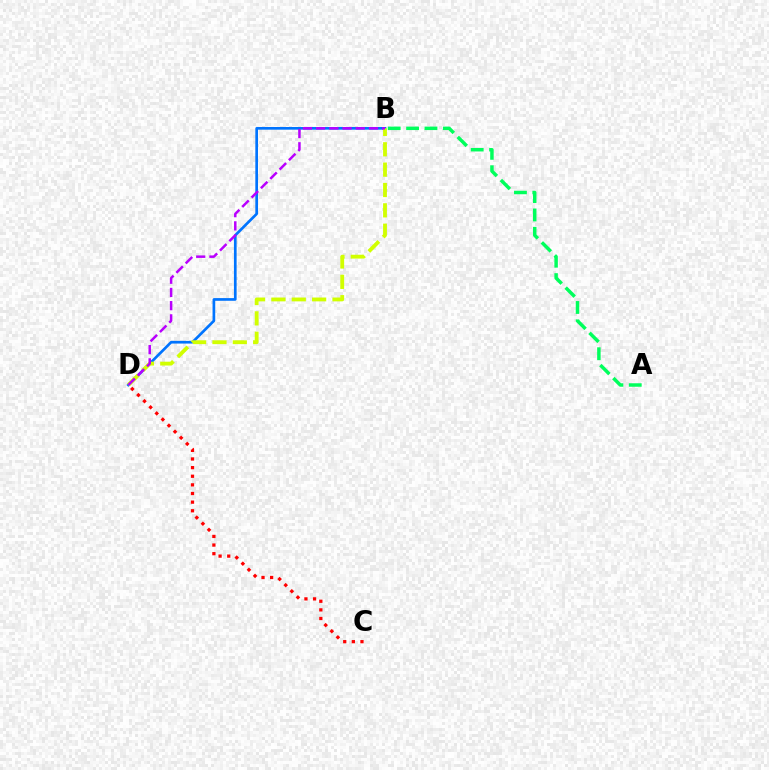{('C', 'D'): [{'color': '#ff0000', 'line_style': 'dotted', 'thickness': 2.34}], ('A', 'B'): [{'color': '#00ff5c', 'line_style': 'dashed', 'thickness': 2.5}], ('B', 'D'): [{'color': '#0074ff', 'line_style': 'solid', 'thickness': 1.93}, {'color': '#d1ff00', 'line_style': 'dashed', 'thickness': 2.76}, {'color': '#b900ff', 'line_style': 'dashed', 'thickness': 1.79}]}